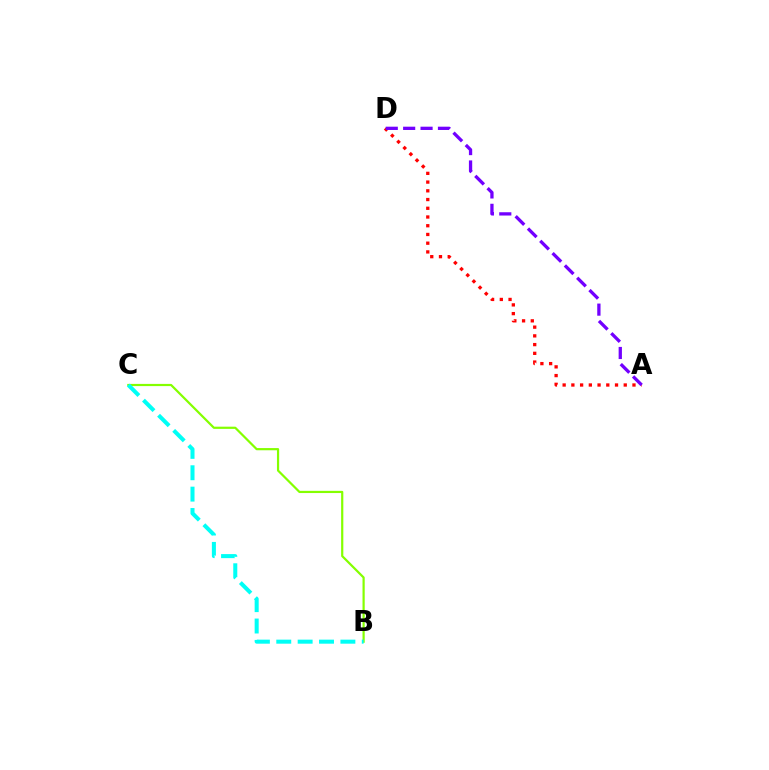{('A', 'D'): [{'color': '#ff0000', 'line_style': 'dotted', 'thickness': 2.37}, {'color': '#7200ff', 'line_style': 'dashed', 'thickness': 2.36}], ('B', 'C'): [{'color': '#84ff00', 'line_style': 'solid', 'thickness': 1.58}, {'color': '#00fff6', 'line_style': 'dashed', 'thickness': 2.9}]}